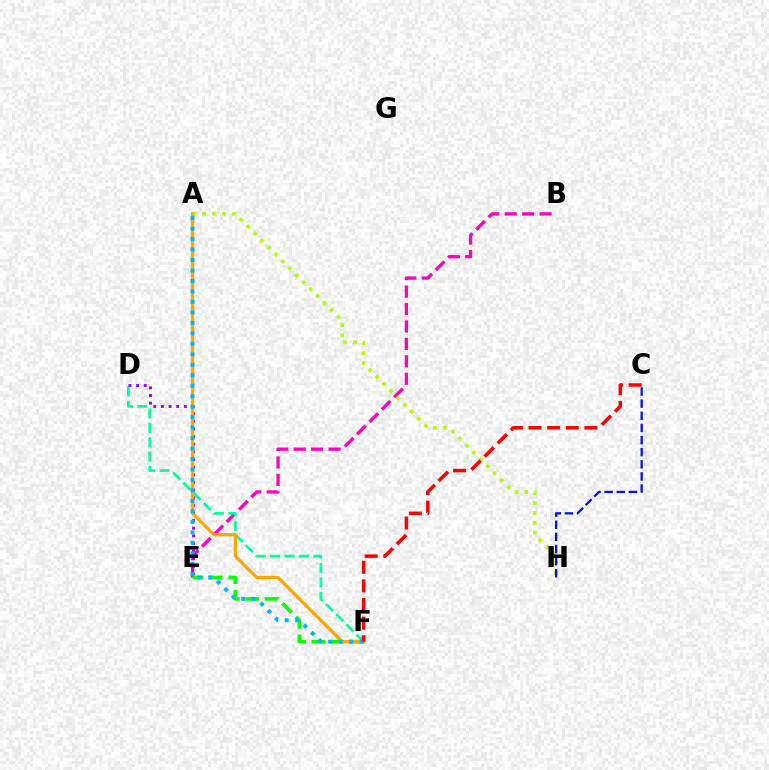{('B', 'E'): [{'color': '#ff00bd', 'line_style': 'dashed', 'thickness': 2.37}], ('D', 'F'): [{'color': '#00ff9d', 'line_style': 'dashed', 'thickness': 1.96}], ('A', 'H'): [{'color': '#b3ff00', 'line_style': 'dotted', 'thickness': 2.67}], ('D', 'E'): [{'color': '#9b00ff', 'line_style': 'dotted', 'thickness': 2.08}], ('E', 'F'): [{'color': '#08ff00', 'line_style': 'dashed', 'thickness': 2.62}], ('A', 'F'): [{'color': '#ffa500', 'line_style': 'solid', 'thickness': 2.33}, {'color': '#00b5ff', 'line_style': 'dotted', 'thickness': 2.85}], ('C', 'H'): [{'color': '#0010ff', 'line_style': 'dashed', 'thickness': 1.65}], ('C', 'F'): [{'color': '#ff0000', 'line_style': 'dashed', 'thickness': 2.53}]}